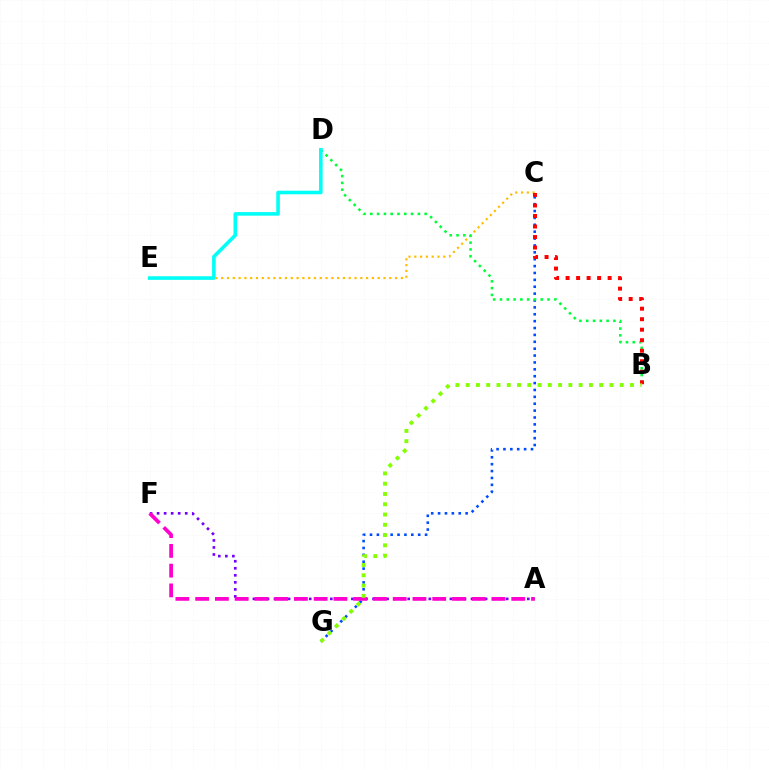{('C', 'G'): [{'color': '#004bff', 'line_style': 'dotted', 'thickness': 1.87}], ('A', 'F'): [{'color': '#7200ff', 'line_style': 'dotted', 'thickness': 1.91}, {'color': '#ff00cf', 'line_style': 'dashed', 'thickness': 2.68}], ('C', 'E'): [{'color': '#ffbd00', 'line_style': 'dotted', 'thickness': 1.57}], ('B', 'D'): [{'color': '#00ff39', 'line_style': 'dotted', 'thickness': 1.85}], ('D', 'E'): [{'color': '#00fff6', 'line_style': 'solid', 'thickness': 2.58}], ('B', 'C'): [{'color': '#ff0000', 'line_style': 'dotted', 'thickness': 2.86}], ('B', 'G'): [{'color': '#84ff00', 'line_style': 'dotted', 'thickness': 2.79}]}